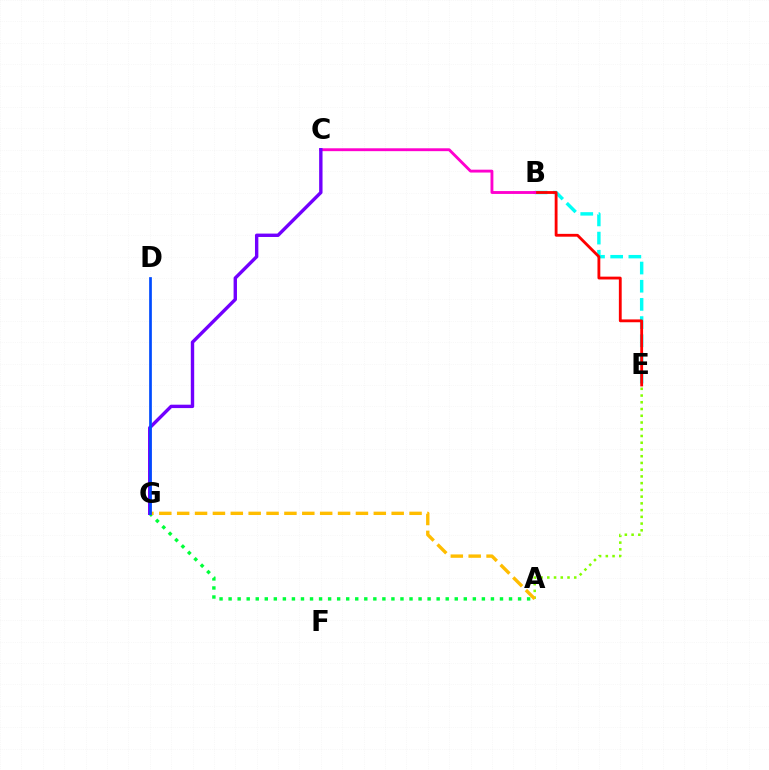{('B', 'E'): [{'color': '#00fff6', 'line_style': 'dashed', 'thickness': 2.47}, {'color': '#ff0000', 'line_style': 'solid', 'thickness': 2.04}], ('A', 'E'): [{'color': '#84ff00', 'line_style': 'dotted', 'thickness': 1.83}], ('A', 'G'): [{'color': '#00ff39', 'line_style': 'dotted', 'thickness': 2.46}, {'color': '#ffbd00', 'line_style': 'dashed', 'thickness': 2.43}], ('B', 'C'): [{'color': '#ff00cf', 'line_style': 'solid', 'thickness': 2.06}], ('C', 'G'): [{'color': '#7200ff', 'line_style': 'solid', 'thickness': 2.44}], ('D', 'G'): [{'color': '#004bff', 'line_style': 'solid', 'thickness': 1.95}]}